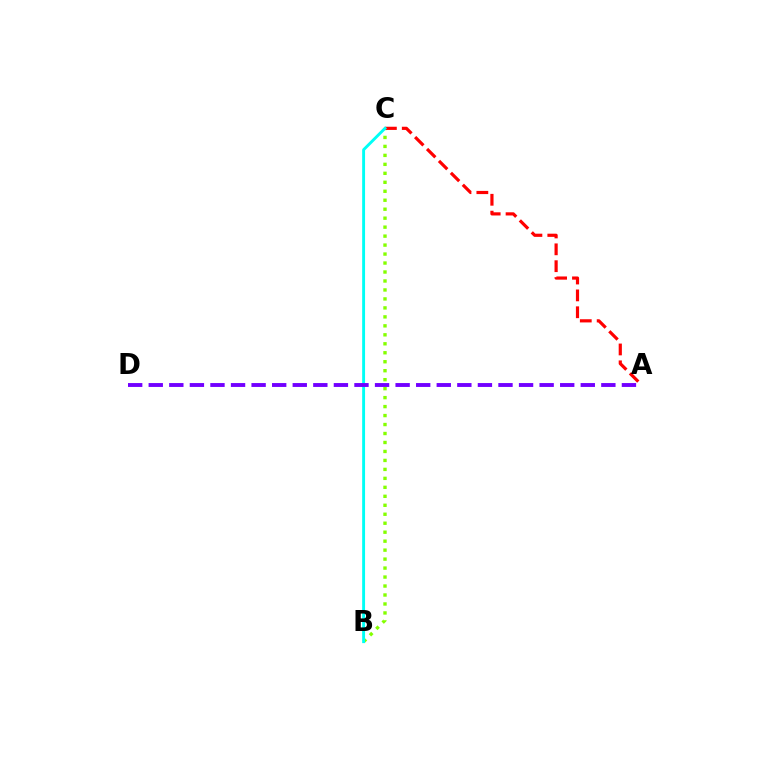{('B', 'C'): [{'color': '#84ff00', 'line_style': 'dotted', 'thickness': 2.44}, {'color': '#00fff6', 'line_style': 'solid', 'thickness': 2.09}], ('A', 'C'): [{'color': '#ff0000', 'line_style': 'dashed', 'thickness': 2.29}], ('A', 'D'): [{'color': '#7200ff', 'line_style': 'dashed', 'thickness': 2.79}]}